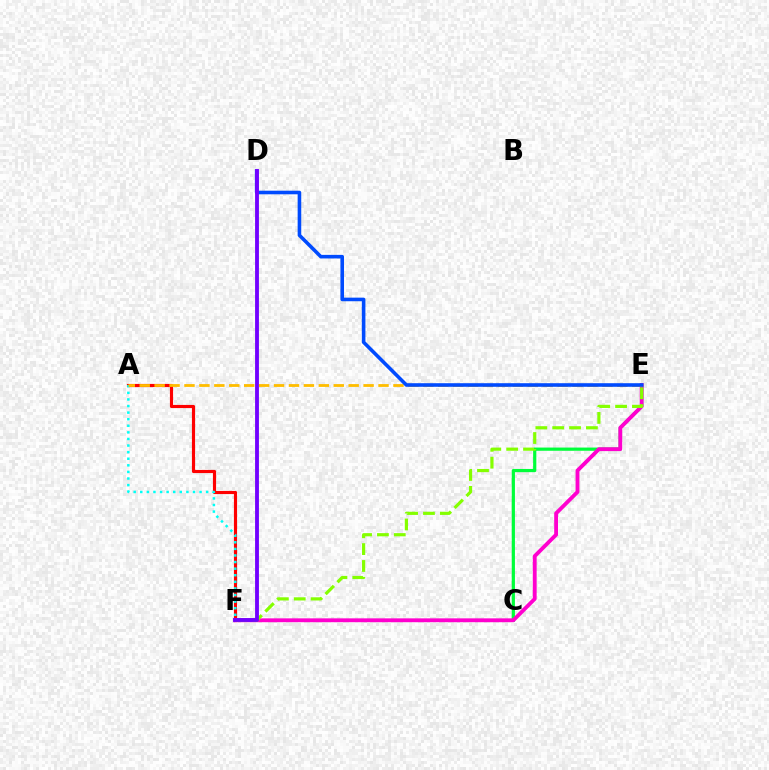{('A', 'F'): [{'color': '#ff0000', 'line_style': 'solid', 'thickness': 2.27}, {'color': '#00fff6', 'line_style': 'dotted', 'thickness': 1.79}], ('C', 'E'): [{'color': '#00ff39', 'line_style': 'solid', 'thickness': 2.31}], ('E', 'F'): [{'color': '#ff00cf', 'line_style': 'solid', 'thickness': 2.77}, {'color': '#84ff00', 'line_style': 'dashed', 'thickness': 2.29}], ('A', 'E'): [{'color': '#ffbd00', 'line_style': 'dashed', 'thickness': 2.03}], ('D', 'E'): [{'color': '#004bff', 'line_style': 'solid', 'thickness': 2.59}], ('D', 'F'): [{'color': '#7200ff', 'line_style': 'solid', 'thickness': 2.77}]}